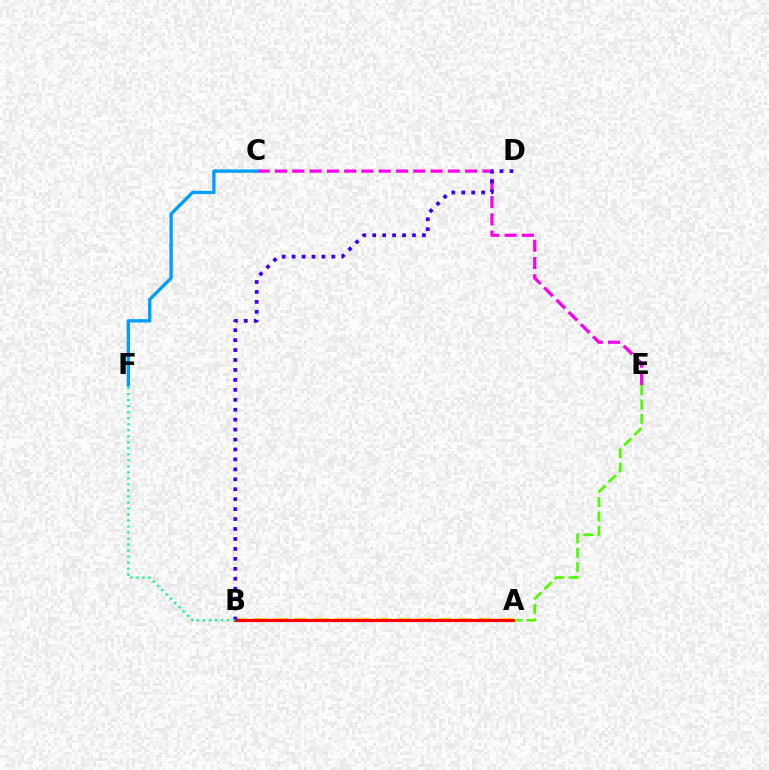{('B', 'E'): [{'color': '#4fff00', 'line_style': 'dashed', 'thickness': 1.96}], ('C', 'E'): [{'color': '#ff00ed', 'line_style': 'dashed', 'thickness': 2.35}], ('A', 'B'): [{'color': '#ffd500', 'line_style': 'dashed', 'thickness': 2.78}, {'color': '#ff0000', 'line_style': 'solid', 'thickness': 2.29}], ('C', 'F'): [{'color': '#009eff', 'line_style': 'solid', 'thickness': 2.41}], ('B', 'D'): [{'color': '#3700ff', 'line_style': 'dotted', 'thickness': 2.7}], ('B', 'F'): [{'color': '#00ff86', 'line_style': 'dotted', 'thickness': 1.63}]}